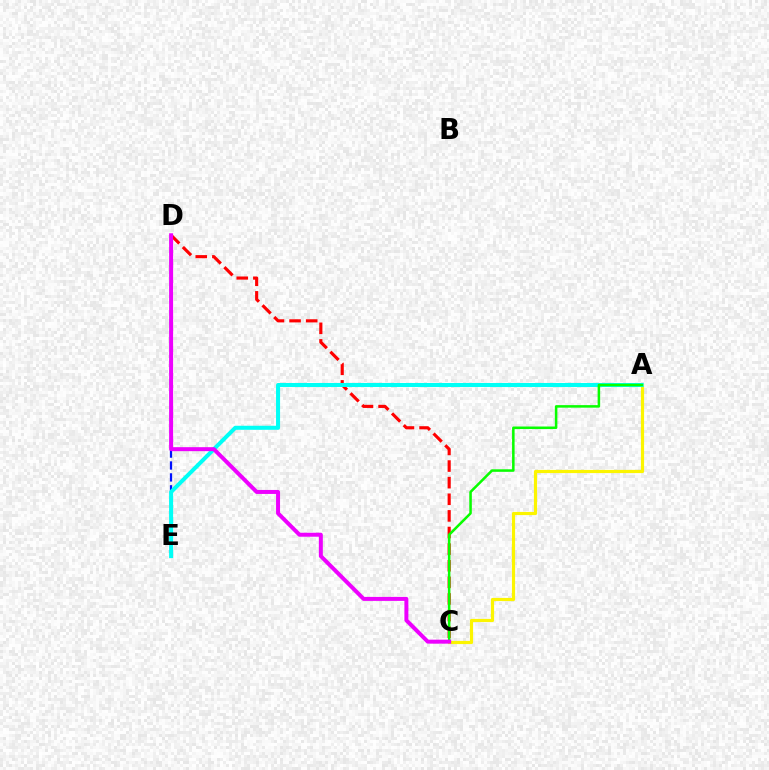{('A', 'C'): [{'color': '#fcf500', 'line_style': 'solid', 'thickness': 2.29}, {'color': '#08ff00', 'line_style': 'solid', 'thickness': 1.82}], ('D', 'E'): [{'color': '#0010ff', 'line_style': 'dashed', 'thickness': 1.62}], ('C', 'D'): [{'color': '#ff0000', 'line_style': 'dashed', 'thickness': 2.26}, {'color': '#ee00ff', 'line_style': 'solid', 'thickness': 2.87}], ('A', 'E'): [{'color': '#00fff6', 'line_style': 'solid', 'thickness': 2.9}]}